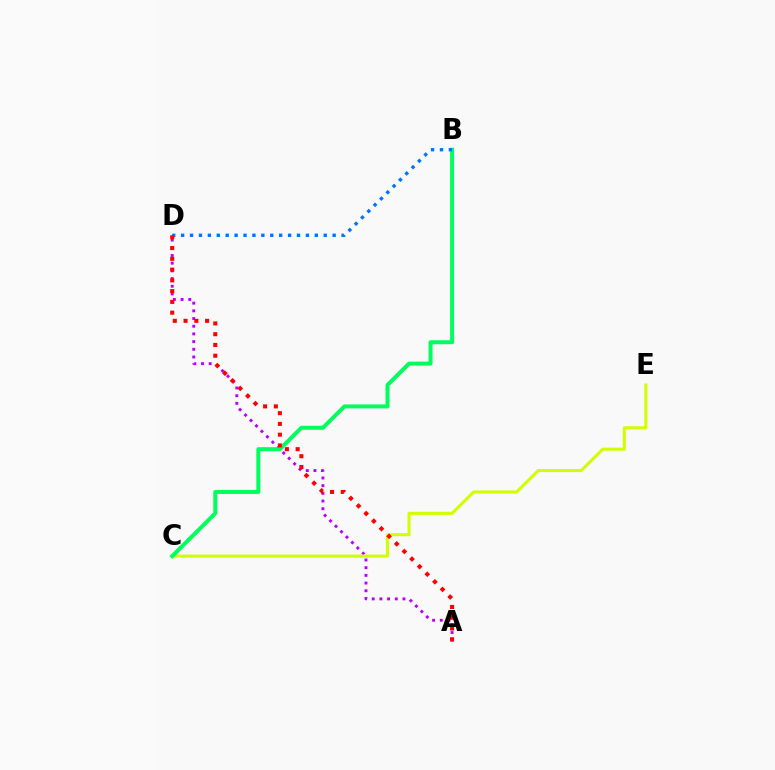{('A', 'D'): [{'color': '#b900ff', 'line_style': 'dotted', 'thickness': 2.09}, {'color': '#ff0000', 'line_style': 'dotted', 'thickness': 2.92}], ('C', 'E'): [{'color': '#d1ff00', 'line_style': 'solid', 'thickness': 2.21}], ('B', 'C'): [{'color': '#00ff5c', 'line_style': 'solid', 'thickness': 2.87}], ('B', 'D'): [{'color': '#0074ff', 'line_style': 'dotted', 'thickness': 2.42}]}